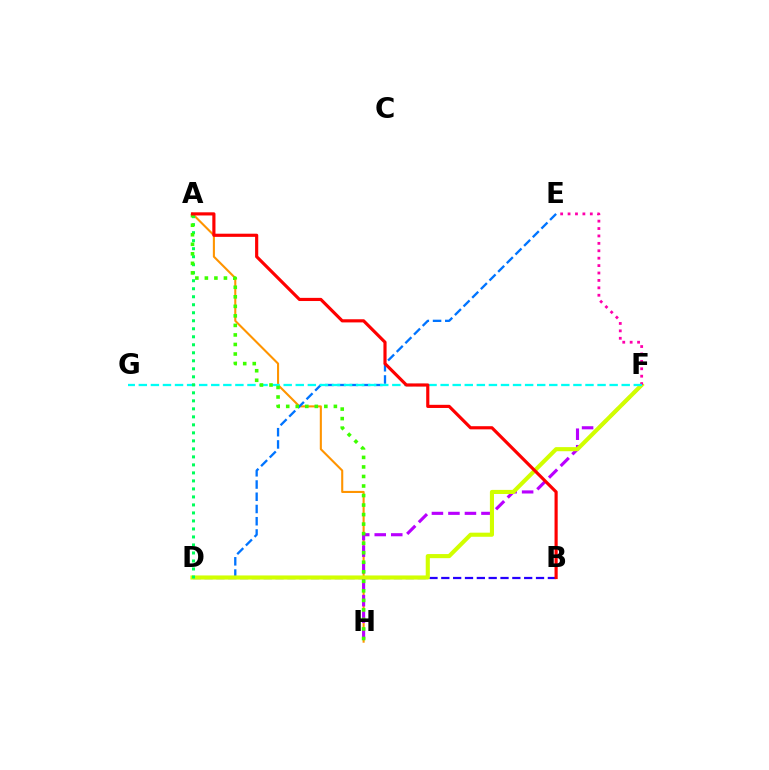{('A', 'H'): [{'color': '#ff9400', 'line_style': 'solid', 'thickness': 1.5}, {'color': '#3dff00', 'line_style': 'dotted', 'thickness': 2.59}], ('F', 'H'): [{'color': '#b900ff', 'line_style': 'dashed', 'thickness': 2.24}], ('D', 'E'): [{'color': '#0074ff', 'line_style': 'dashed', 'thickness': 1.66}], ('B', 'D'): [{'color': '#2500ff', 'line_style': 'dashed', 'thickness': 1.61}], ('D', 'F'): [{'color': '#d1ff00', 'line_style': 'solid', 'thickness': 2.95}], ('E', 'F'): [{'color': '#ff00ac', 'line_style': 'dotted', 'thickness': 2.01}], ('F', 'G'): [{'color': '#00fff6', 'line_style': 'dashed', 'thickness': 1.64}], ('A', 'D'): [{'color': '#00ff5c', 'line_style': 'dotted', 'thickness': 2.18}], ('A', 'B'): [{'color': '#ff0000', 'line_style': 'solid', 'thickness': 2.27}]}